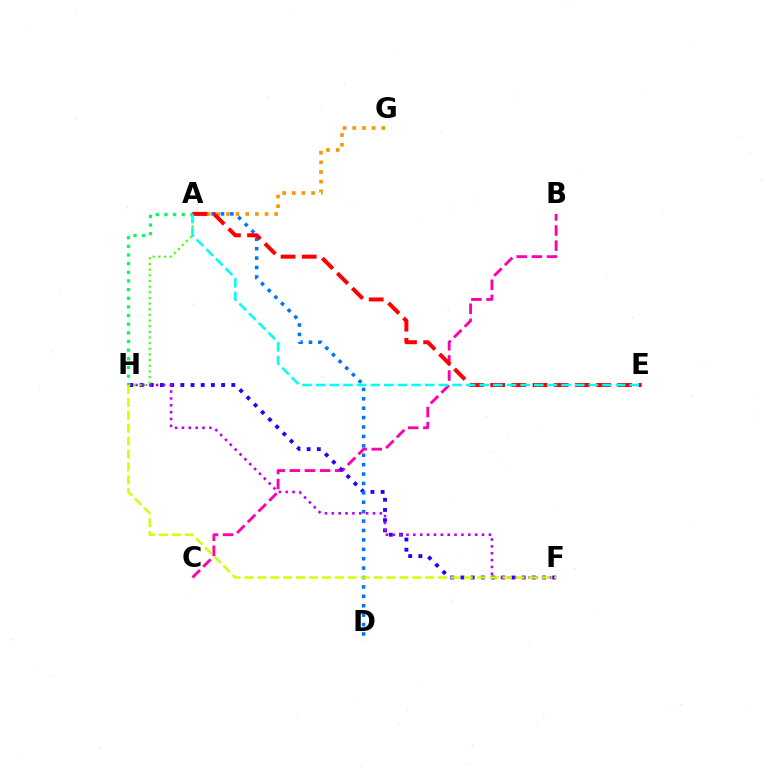{('A', 'G'): [{'color': '#ff9400', 'line_style': 'dotted', 'thickness': 2.62}], ('B', 'C'): [{'color': '#ff00ac', 'line_style': 'dashed', 'thickness': 2.06}], ('F', 'H'): [{'color': '#2500ff', 'line_style': 'dotted', 'thickness': 2.77}, {'color': '#b900ff', 'line_style': 'dotted', 'thickness': 1.86}, {'color': '#d1ff00', 'line_style': 'dashed', 'thickness': 1.75}], ('A', 'H'): [{'color': '#00ff5c', 'line_style': 'dotted', 'thickness': 2.35}, {'color': '#3dff00', 'line_style': 'dotted', 'thickness': 1.54}], ('A', 'D'): [{'color': '#0074ff', 'line_style': 'dotted', 'thickness': 2.56}], ('A', 'E'): [{'color': '#ff0000', 'line_style': 'dashed', 'thickness': 2.88}, {'color': '#00fff6', 'line_style': 'dashed', 'thickness': 1.85}]}